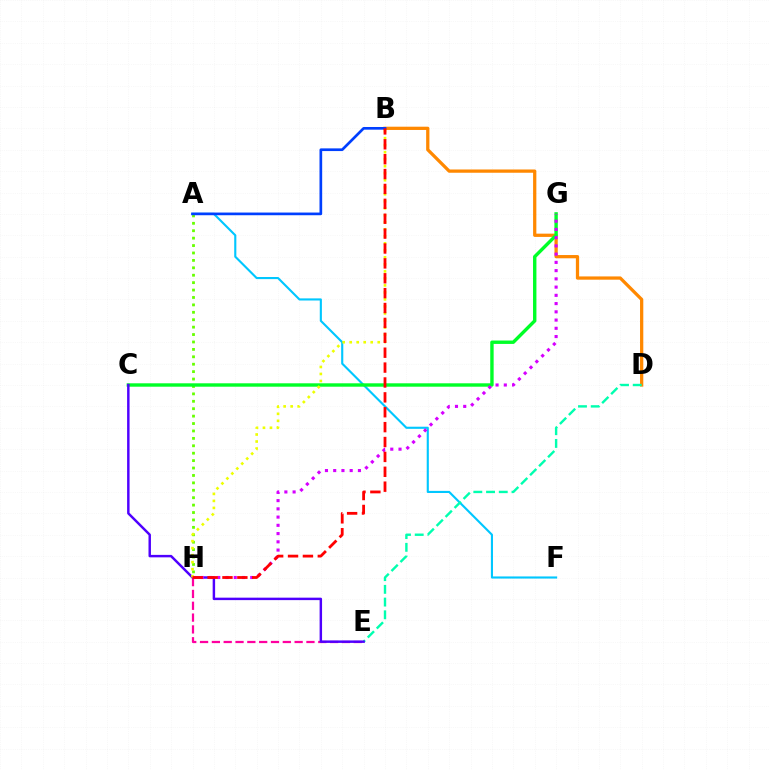{('E', 'H'): [{'color': '#ff00a0', 'line_style': 'dashed', 'thickness': 1.61}], ('B', 'D'): [{'color': '#ff8800', 'line_style': 'solid', 'thickness': 2.35}], ('A', 'F'): [{'color': '#00c7ff', 'line_style': 'solid', 'thickness': 1.53}], ('A', 'H'): [{'color': '#66ff00', 'line_style': 'dotted', 'thickness': 2.01}], ('D', 'E'): [{'color': '#00ffaf', 'line_style': 'dashed', 'thickness': 1.73}], ('A', 'B'): [{'color': '#003fff', 'line_style': 'solid', 'thickness': 1.93}], ('C', 'G'): [{'color': '#00ff27', 'line_style': 'solid', 'thickness': 2.45}], ('C', 'E'): [{'color': '#4f00ff', 'line_style': 'solid', 'thickness': 1.77}], ('G', 'H'): [{'color': '#d600ff', 'line_style': 'dotted', 'thickness': 2.24}], ('B', 'H'): [{'color': '#eeff00', 'line_style': 'dotted', 'thickness': 1.9}, {'color': '#ff0000', 'line_style': 'dashed', 'thickness': 2.02}]}